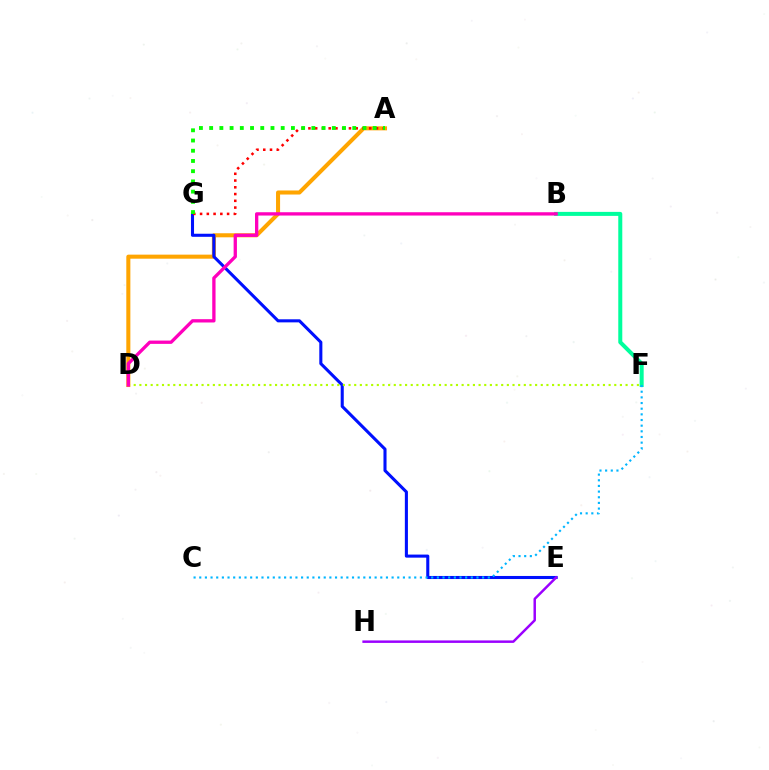{('A', 'D'): [{'color': '#ffa500', 'line_style': 'solid', 'thickness': 2.92}], ('E', 'G'): [{'color': '#0010ff', 'line_style': 'solid', 'thickness': 2.21}], ('A', 'G'): [{'color': '#ff0000', 'line_style': 'dotted', 'thickness': 1.84}, {'color': '#08ff00', 'line_style': 'dotted', 'thickness': 2.78}], ('D', 'F'): [{'color': '#b3ff00', 'line_style': 'dotted', 'thickness': 1.54}], ('E', 'H'): [{'color': '#9b00ff', 'line_style': 'solid', 'thickness': 1.78}], ('B', 'F'): [{'color': '#00ff9d', 'line_style': 'solid', 'thickness': 2.89}], ('C', 'F'): [{'color': '#00b5ff', 'line_style': 'dotted', 'thickness': 1.54}], ('B', 'D'): [{'color': '#ff00bd', 'line_style': 'solid', 'thickness': 2.38}]}